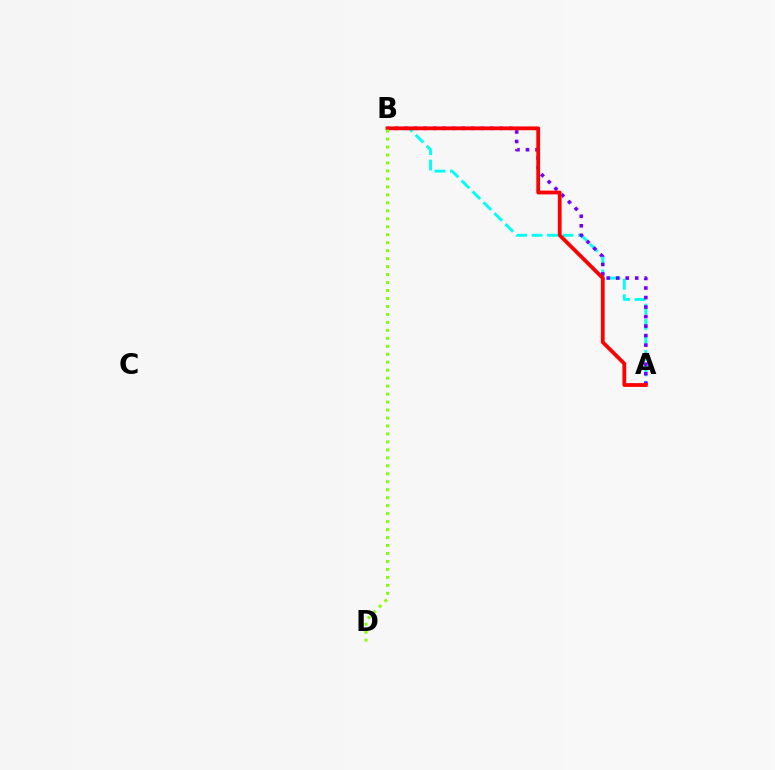{('A', 'B'): [{'color': '#00fff6', 'line_style': 'dashed', 'thickness': 2.1}, {'color': '#7200ff', 'line_style': 'dotted', 'thickness': 2.59}, {'color': '#ff0000', 'line_style': 'solid', 'thickness': 2.72}], ('B', 'D'): [{'color': '#84ff00', 'line_style': 'dotted', 'thickness': 2.17}]}